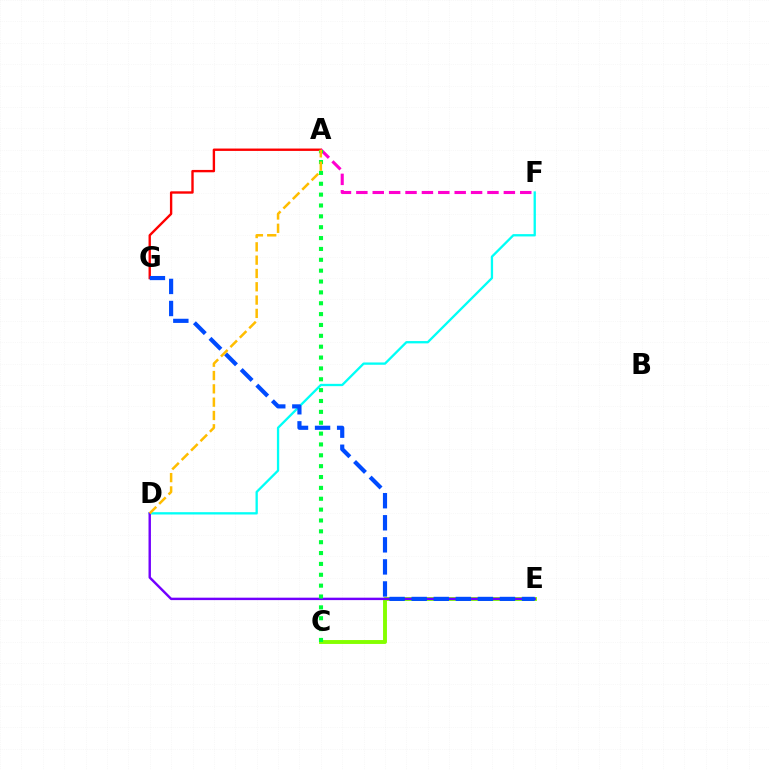{('C', 'E'): [{'color': '#84ff00', 'line_style': 'solid', 'thickness': 2.81}], ('A', 'G'): [{'color': '#ff0000', 'line_style': 'solid', 'thickness': 1.71}], ('D', 'F'): [{'color': '#00fff6', 'line_style': 'solid', 'thickness': 1.66}], ('D', 'E'): [{'color': '#7200ff', 'line_style': 'solid', 'thickness': 1.75}], ('E', 'G'): [{'color': '#004bff', 'line_style': 'dashed', 'thickness': 3.0}], ('A', 'F'): [{'color': '#ff00cf', 'line_style': 'dashed', 'thickness': 2.23}], ('A', 'C'): [{'color': '#00ff39', 'line_style': 'dotted', 'thickness': 2.95}], ('A', 'D'): [{'color': '#ffbd00', 'line_style': 'dashed', 'thickness': 1.81}]}